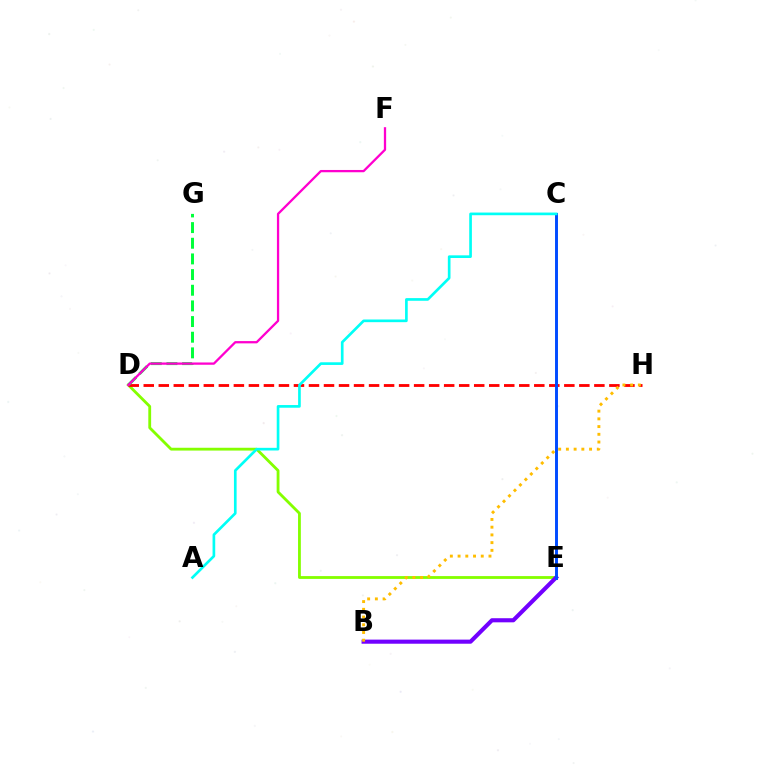{('D', 'E'): [{'color': '#84ff00', 'line_style': 'solid', 'thickness': 2.03}], ('D', 'H'): [{'color': '#ff0000', 'line_style': 'dashed', 'thickness': 2.04}], ('B', 'E'): [{'color': '#7200ff', 'line_style': 'solid', 'thickness': 2.96}], ('C', 'E'): [{'color': '#004bff', 'line_style': 'solid', 'thickness': 2.12}], ('A', 'C'): [{'color': '#00fff6', 'line_style': 'solid', 'thickness': 1.92}], ('B', 'H'): [{'color': '#ffbd00', 'line_style': 'dotted', 'thickness': 2.1}], ('D', 'G'): [{'color': '#00ff39', 'line_style': 'dashed', 'thickness': 2.13}], ('D', 'F'): [{'color': '#ff00cf', 'line_style': 'solid', 'thickness': 1.64}]}